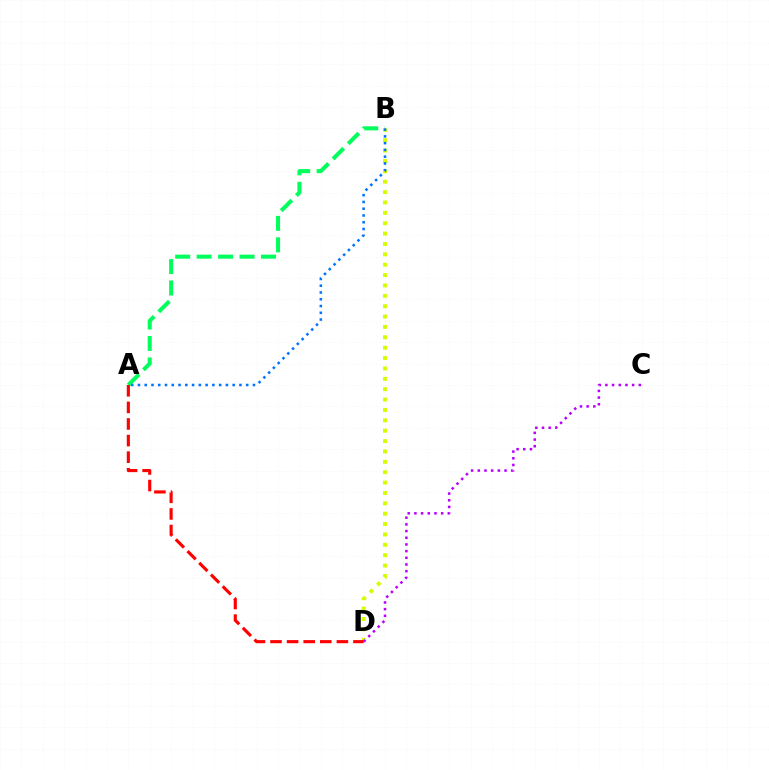{('A', 'B'): [{'color': '#00ff5c', 'line_style': 'dashed', 'thickness': 2.91}, {'color': '#0074ff', 'line_style': 'dotted', 'thickness': 1.84}], ('B', 'D'): [{'color': '#d1ff00', 'line_style': 'dotted', 'thickness': 2.82}], ('C', 'D'): [{'color': '#b900ff', 'line_style': 'dotted', 'thickness': 1.82}], ('A', 'D'): [{'color': '#ff0000', 'line_style': 'dashed', 'thickness': 2.25}]}